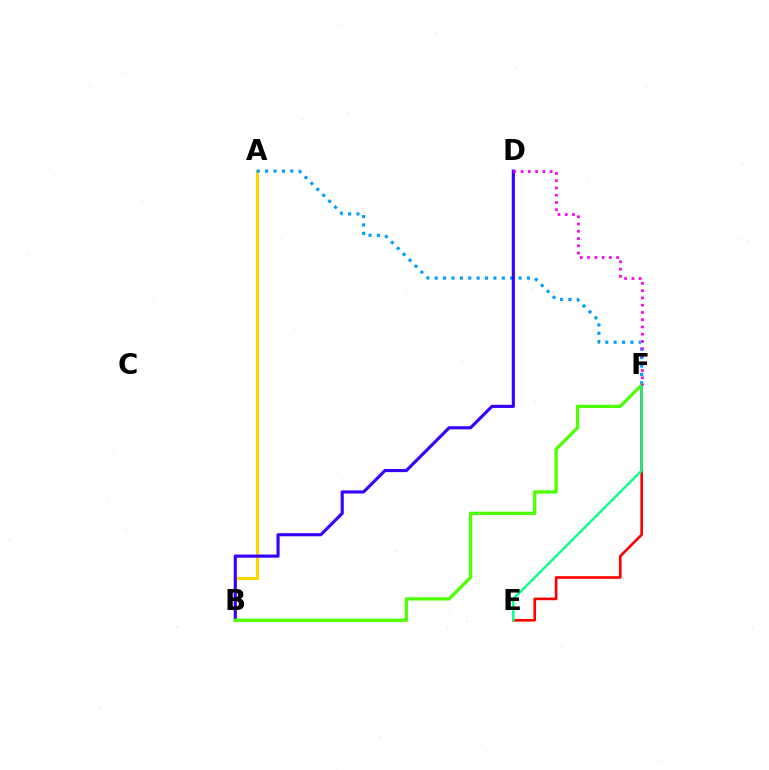{('A', 'B'): [{'color': '#ffd500', 'line_style': 'solid', 'thickness': 2.24}], ('A', 'F'): [{'color': '#009eff', 'line_style': 'dotted', 'thickness': 2.28}], ('E', 'F'): [{'color': '#ff0000', 'line_style': 'solid', 'thickness': 1.9}, {'color': '#00ff86', 'line_style': 'solid', 'thickness': 1.71}], ('B', 'D'): [{'color': '#3700ff', 'line_style': 'solid', 'thickness': 2.25}], ('B', 'F'): [{'color': '#4fff00', 'line_style': 'solid', 'thickness': 2.36}], ('D', 'F'): [{'color': '#ff00ed', 'line_style': 'dotted', 'thickness': 1.97}]}